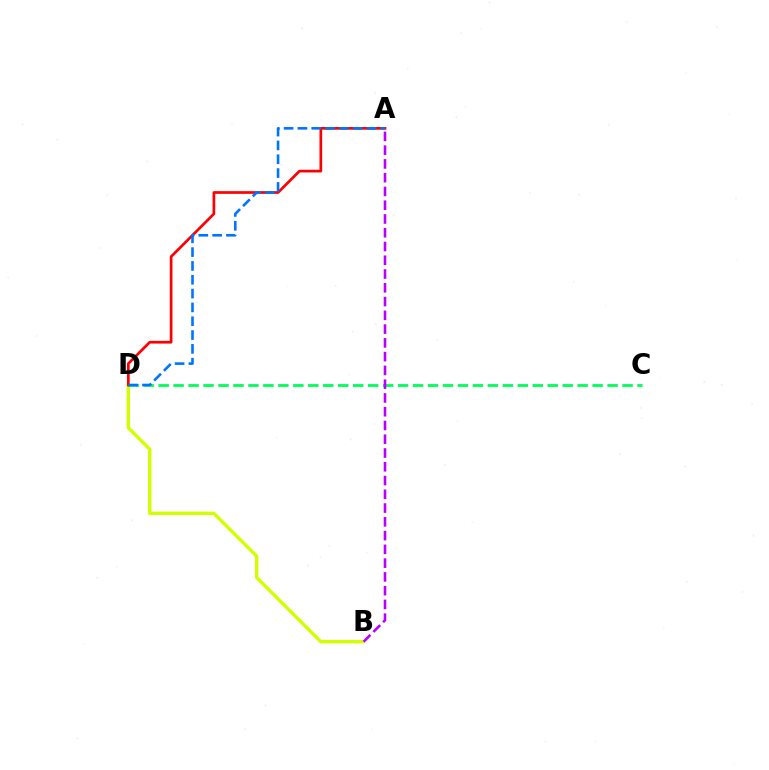{('B', 'D'): [{'color': '#d1ff00', 'line_style': 'solid', 'thickness': 2.44}], ('C', 'D'): [{'color': '#00ff5c', 'line_style': 'dashed', 'thickness': 2.03}], ('A', 'D'): [{'color': '#ff0000', 'line_style': 'solid', 'thickness': 1.95}, {'color': '#0074ff', 'line_style': 'dashed', 'thickness': 1.88}], ('A', 'B'): [{'color': '#b900ff', 'line_style': 'dashed', 'thickness': 1.87}]}